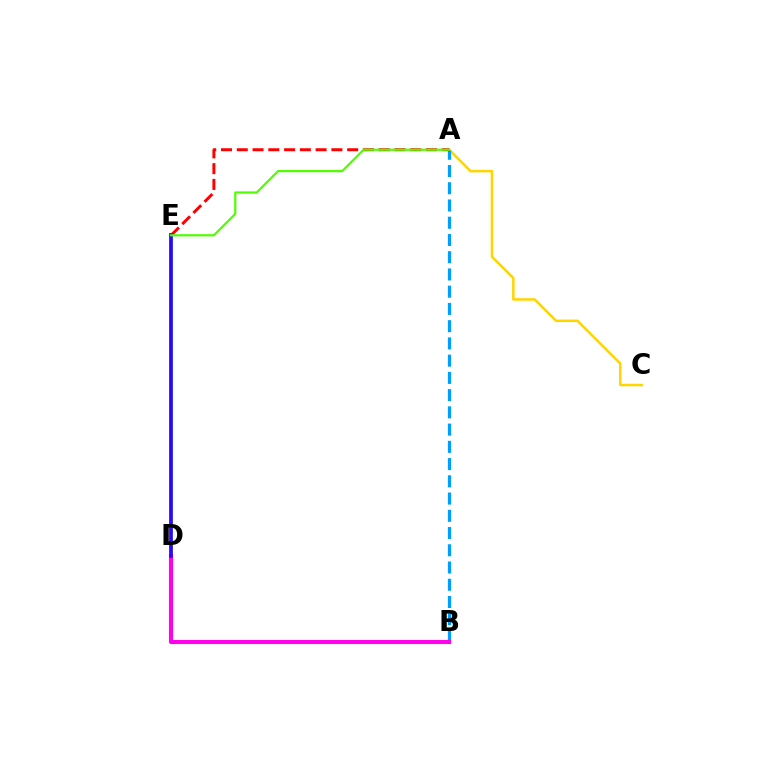{('A', 'C'): [{'color': '#ffd500', 'line_style': 'solid', 'thickness': 1.81}], ('A', 'B'): [{'color': '#009eff', 'line_style': 'dashed', 'thickness': 2.34}], ('D', 'E'): [{'color': '#00ff86', 'line_style': 'solid', 'thickness': 2.79}, {'color': '#3700ff', 'line_style': 'solid', 'thickness': 2.58}], ('A', 'E'): [{'color': '#ff0000', 'line_style': 'dashed', 'thickness': 2.14}, {'color': '#4fff00', 'line_style': 'solid', 'thickness': 1.59}], ('B', 'D'): [{'color': '#ff00ed', 'line_style': 'solid', 'thickness': 2.95}]}